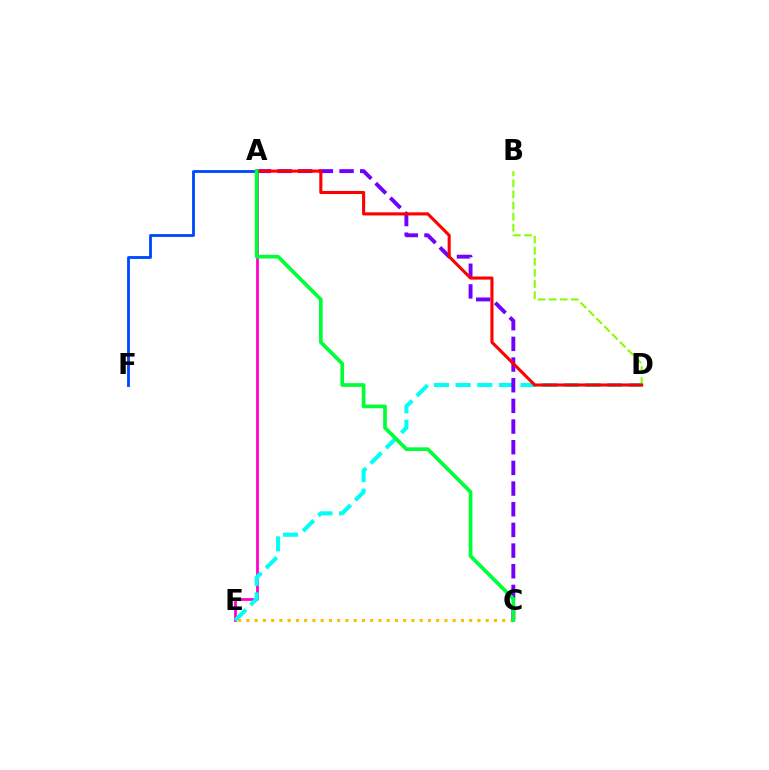{('A', 'E'): [{'color': '#ff00cf', 'line_style': 'solid', 'thickness': 1.99}], ('B', 'D'): [{'color': '#84ff00', 'line_style': 'dashed', 'thickness': 1.51}], ('D', 'E'): [{'color': '#00fff6', 'line_style': 'dashed', 'thickness': 2.94}], ('C', 'E'): [{'color': '#ffbd00', 'line_style': 'dotted', 'thickness': 2.24}], ('A', 'C'): [{'color': '#7200ff', 'line_style': 'dashed', 'thickness': 2.81}, {'color': '#00ff39', 'line_style': 'solid', 'thickness': 2.67}], ('A', 'D'): [{'color': '#ff0000', 'line_style': 'solid', 'thickness': 2.23}], ('A', 'F'): [{'color': '#004bff', 'line_style': 'solid', 'thickness': 2.05}]}